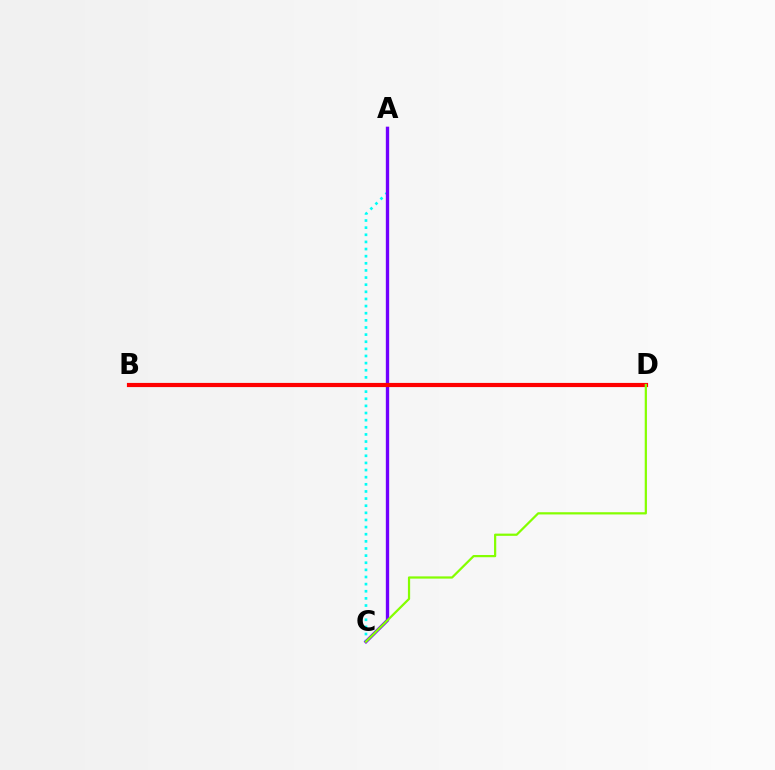{('A', 'C'): [{'color': '#00fff6', 'line_style': 'dotted', 'thickness': 1.94}, {'color': '#7200ff', 'line_style': 'solid', 'thickness': 2.4}], ('B', 'D'): [{'color': '#ff0000', 'line_style': 'solid', 'thickness': 3.0}], ('C', 'D'): [{'color': '#84ff00', 'line_style': 'solid', 'thickness': 1.6}]}